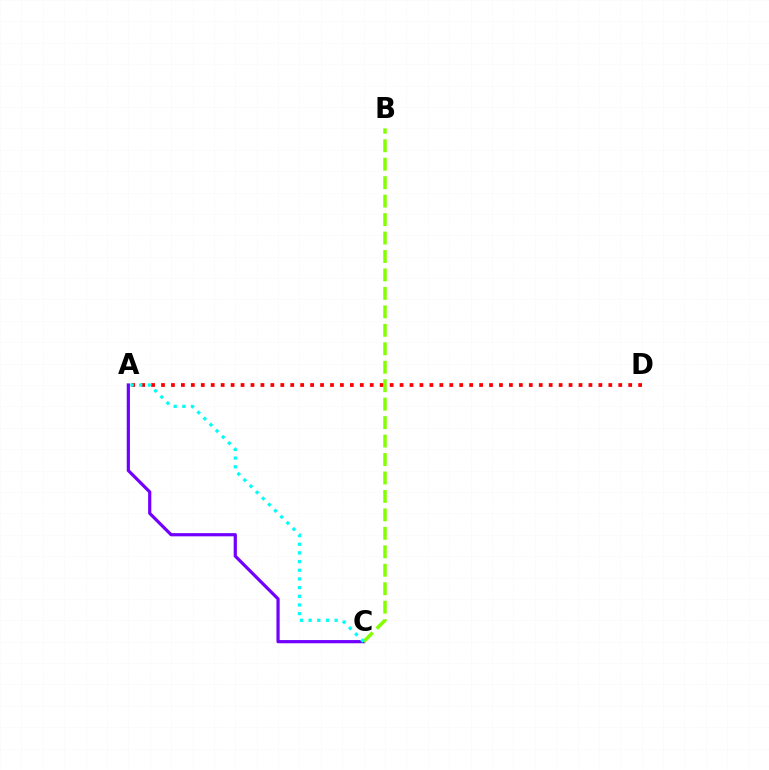{('A', 'D'): [{'color': '#ff0000', 'line_style': 'dotted', 'thickness': 2.7}], ('A', 'C'): [{'color': '#7200ff', 'line_style': 'solid', 'thickness': 2.3}, {'color': '#00fff6', 'line_style': 'dotted', 'thickness': 2.36}], ('B', 'C'): [{'color': '#84ff00', 'line_style': 'dashed', 'thickness': 2.51}]}